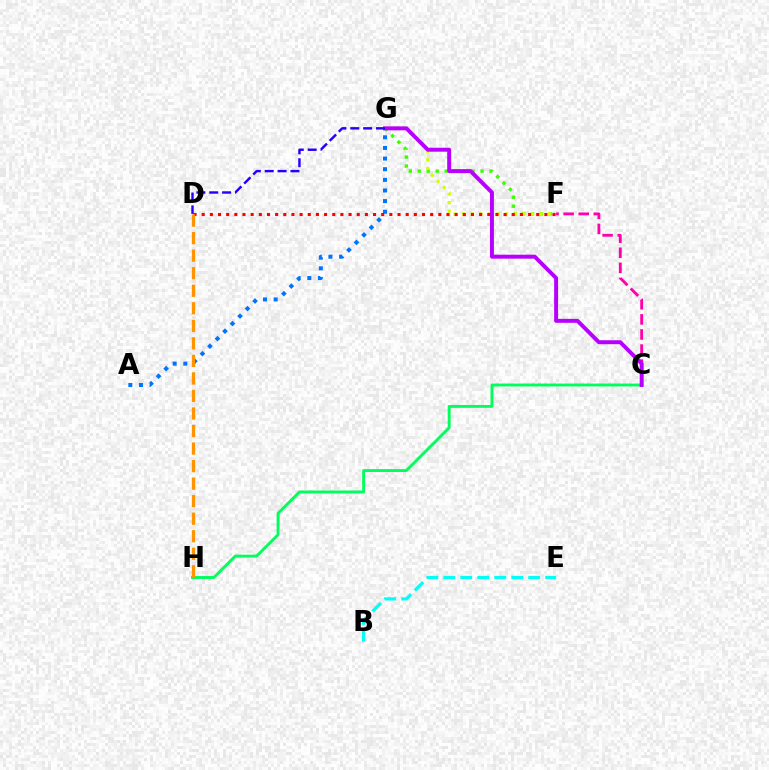{('F', 'G'): [{'color': '#3dff00', 'line_style': 'dotted', 'thickness': 2.44}, {'color': '#d1ff00', 'line_style': 'dotted', 'thickness': 2.34}], ('A', 'G'): [{'color': '#0074ff', 'line_style': 'dotted', 'thickness': 2.89}], ('B', 'E'): [{'color': '#00fff6', 'line_style': 'dashed', 'thickness': 2.31}], ('D', 'F'): [{'color': '#ff0000', 'line_style': 'dotted', 'thickness': 2.22}], ('C', 'H'): [{'color': '#00ff5c', 'line_style': 'solid', 'thickness': 2.08}], ('C', 'F'): [{'color': '#ff00ac', 'line_style': 'dashed', 'thickness': 2.05}], ('C', 'G'): [{'color': '#b900ff', 'line_style': 'solid', 'thickness': 2.85}], ('D', 'G'): [{'color': '#2500ff', 'line_style': 'dashed', 'thickness': 1.75}], ('D', 'H'): [{'color': '#ff9400', 'line_style': 'dashed', 'thickness': 2.38}]}